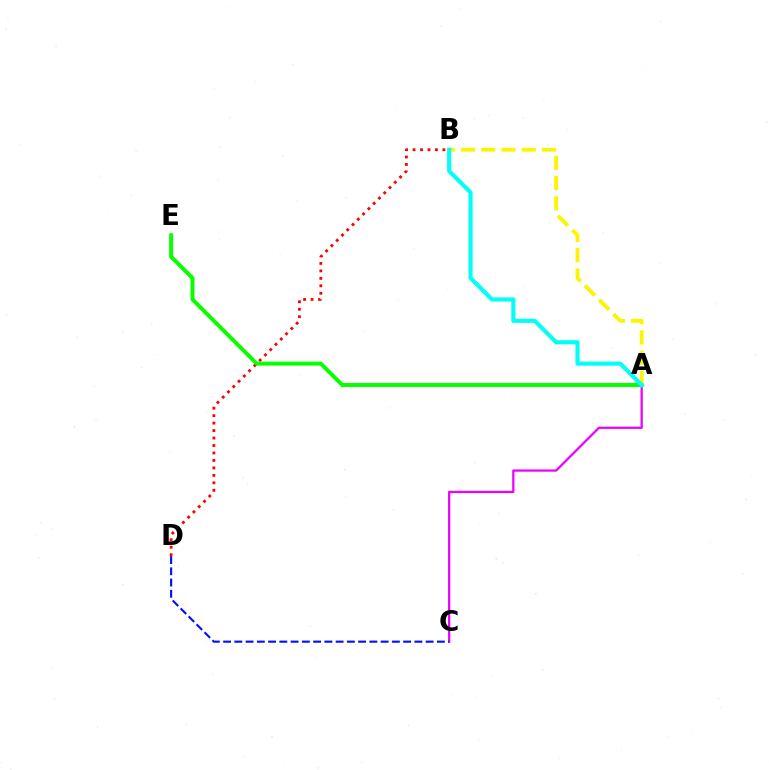{('B', 'D'): [{'color': '#ff0000', 'line_style': 'dotted', 'thickness': 2.03}], ('A', 'E'): [{'color': '#08ff00', 'line_style': 'solid', 'thickness': 2.86}], ('A', 'C'): [{'color': '#ee00ff', 'line_style': 'solid', 'thickness': 1.63}], ('C', 'D'): [{'color': '#0010ff', 'line_style': 'dashed', 'thickness': 1.53}], ('A', 'B'): [{'color': '#fcf500', 'line_style': 'dashed', 'thickness': 2.75}, {'color': '#00fff6', 'line_style': 'solid', 'thickness': 2.97}]}